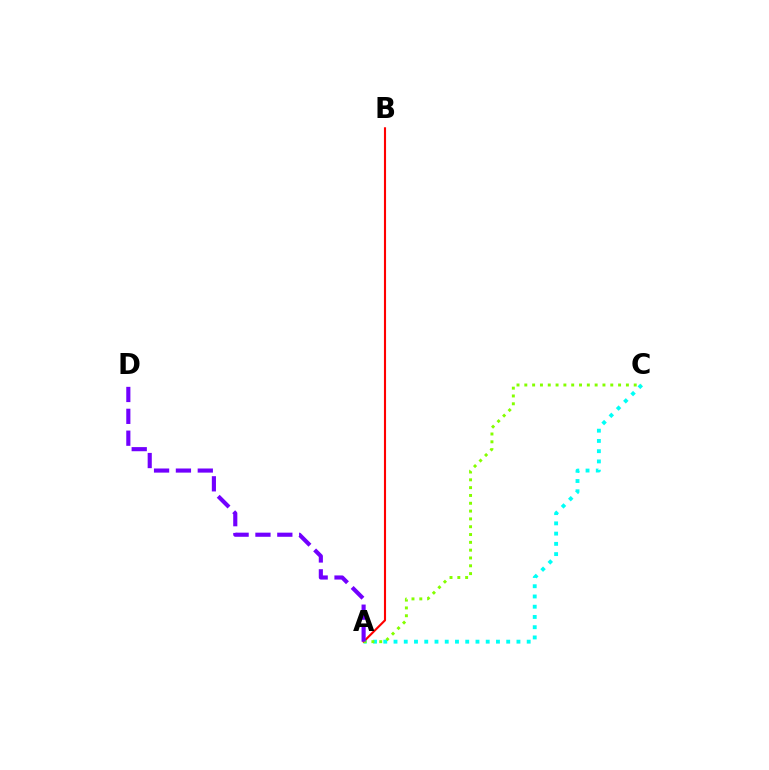{('A', 'C'): [{'color': '#00fff6', 'line_style': 'dotted', 'thickness': 2.78}, {'color': '#84ff00', 'line_style': 'dotted', 'thickness': 2.12}], ('A', 'B'): [{'color': '#ff0000', 'line_style': 'solid', 'thickness': 1.53}], ('A', 'D'): [{'color': '#7200ff', 'line_style': 'dashed', 'thickness': 2.97}]}